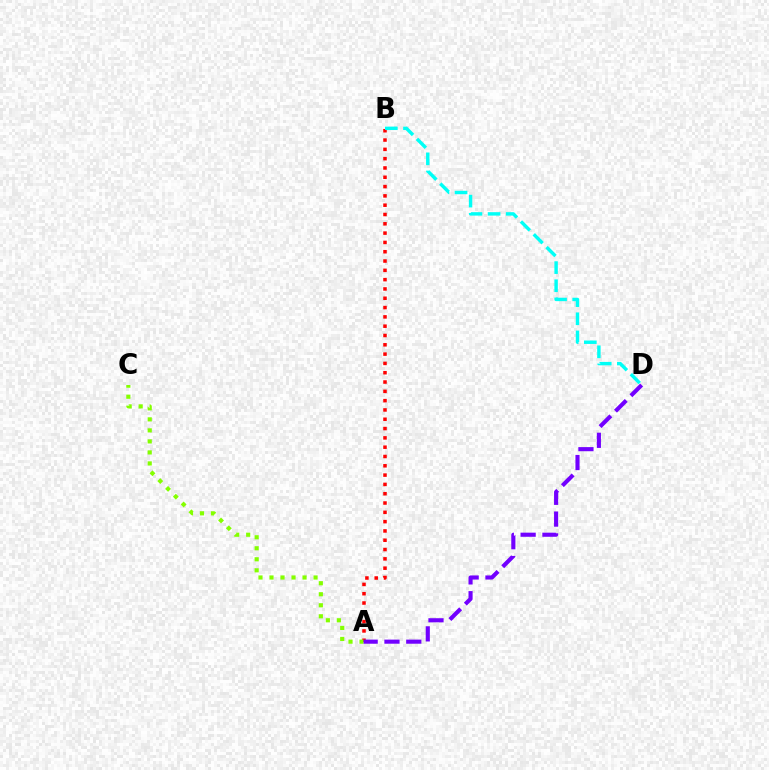{('A', 'B'): [{'color': '#ff0000', 'line_style': 'dotted', 'thickness': 2.53}], ('B', 'D'): [{'color': '#00fff6', 'line_style': 'dashed', 'thickness': 2.46}], ('A', 'C'): [{'color': '#84ff00', 'line_style': 'dotted', 'thickness': 2.99}], ('A', 'D'): [{'color': '#7200ff', 'line_style': 'dashed', 'thickness': 2.96}]}